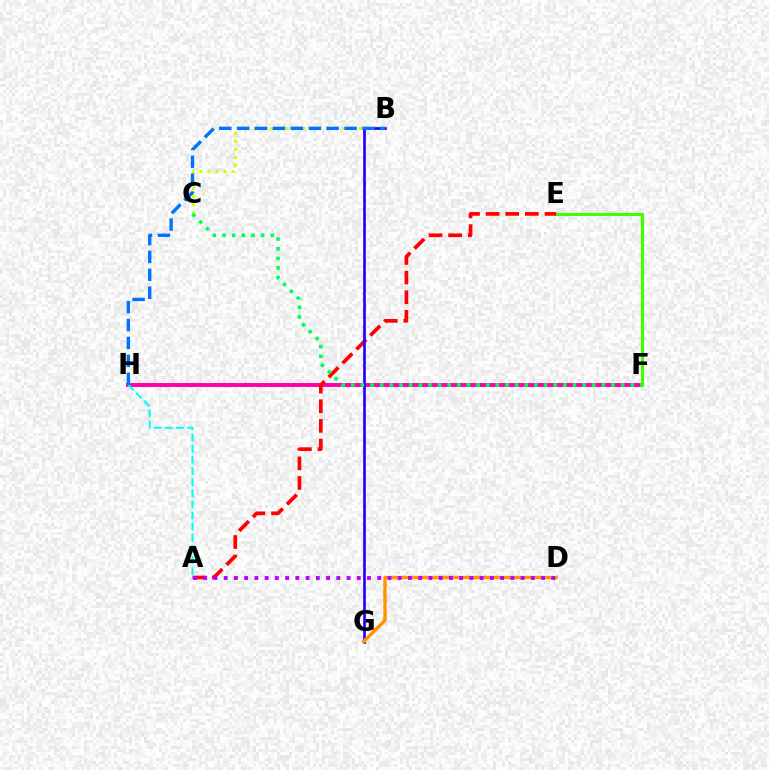{('B', 'C'): [{'color': '#d1ff00', 'line_style': 'dotted', 'thickness': 2.21}], ('F', 'H'): [{'color': '#ff00ac', 'line_style': 'solid', 'thickness': 2.84}], ('E', 'F'): [{'color': '#3dff00', 'line_style': 'solid', 'thickness': 2.26}], ('A', 'E'): [{'color': '#ff0000', 'line_style': 'dashed', 'thickness': 2.67}], ('B', 'G'): [{'color': '#2500ff', 'line_style': 'solid', 'thickness': 1.94}], ('D', 'G'): [{'color': '#ff9400', 'line_style': 'solid', 'thickness': 2.43}], ('C', 'F'): [{'color': '#00ff5c', 'line_style': 'dotted', 'thickness': 2.62}], ('A', 'H'): [{'color': '#00fff6', 'line_style': 'dashed', 'thickness': 1.51}], ('A', 'D'): [{'color': '#b900ff', 'line_style': 'dotted', 'thickness': 2.78}], ('B', 'H'): [{'color': '#0074ff', 'line_style': 'dashed', 'thickness': 2.43}]}